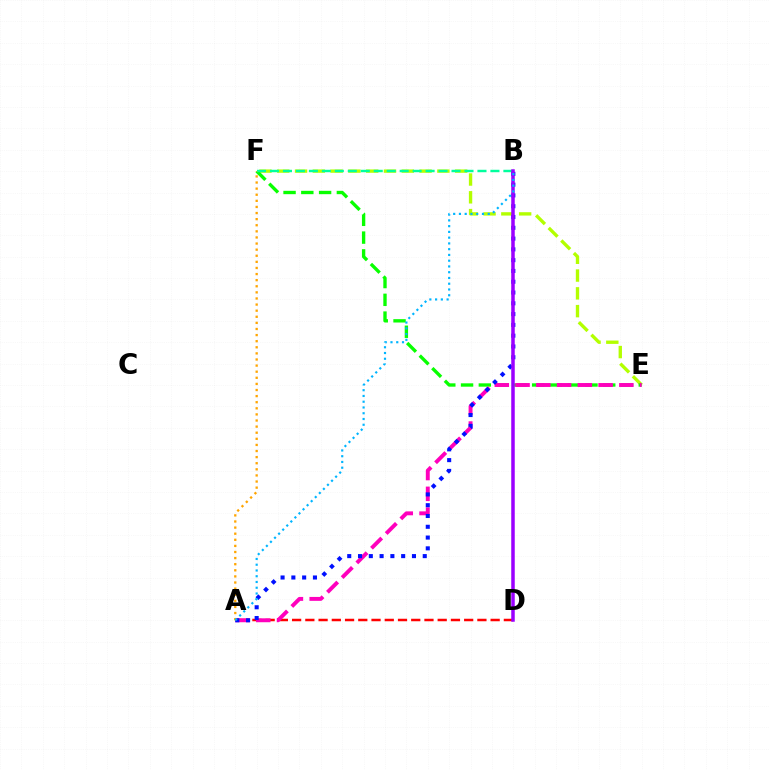{('A', 'D'): [{'color': '#ff0000', 'line_style': 'dashed', 'thickness': 1.8}], ('E', 'F'): [{'color': '#b3ff00', 'line_style': 'dashed', 'thickness': 2.42}, {'color': '#08ff00', 'line_style': 'dashed', 'thickness': 2.41}], ('A', 'E'): [{'color': '#ff00bd', 'line_style': 'dashed', 'thickness': 2.82}], ('B', 'F'): [{'color': '#00ff9d', 'line_style': 'dashed', 'thickness': 1.76}], ('A', 'B'): [{'color': '#0010ff', 'line_style': 'dotted', 'thickness': 2.93}, {'color': '#00b5ff', 'line_style': 'dotted', 'thickness': 1.56}], ('B', 'D'): [{'color': '#9b00ff', 'line_style': 'solid', 'thickness': 2.52}], ('A', 'F'): [{'color': '#ffa500', 'line_style': 'dotted', 'thickness': 1.66}]}